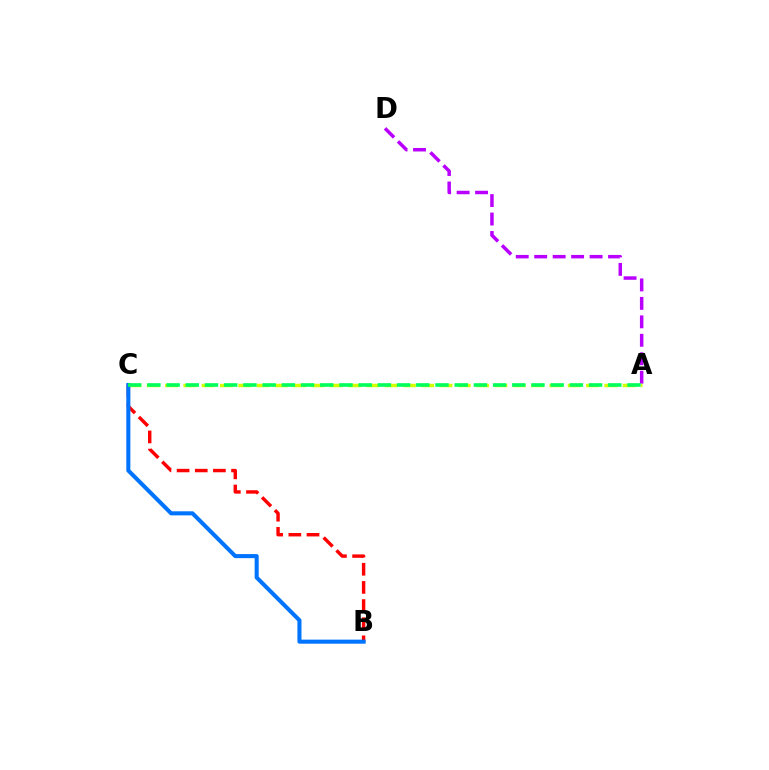{('A', 'D'): [{'color': '#b900ff', 'line_style': 'dashed', 'thickness': 2.51}], ('A', 'C'): [{'color': '#d1ff00', 'line_style': 'dashed', 'thickness': 2.49}, {'color': '#00ff5c', 'line_style': 'dashed', 'thickness': 2.61}], ('B', 'C'): [{'color': '#ff0000', 'line_style': 'dashed', 'thickness': 2.47}, {'color': '#0074ff', 'line_style': 'solid', 'thickness': 2.93}]}